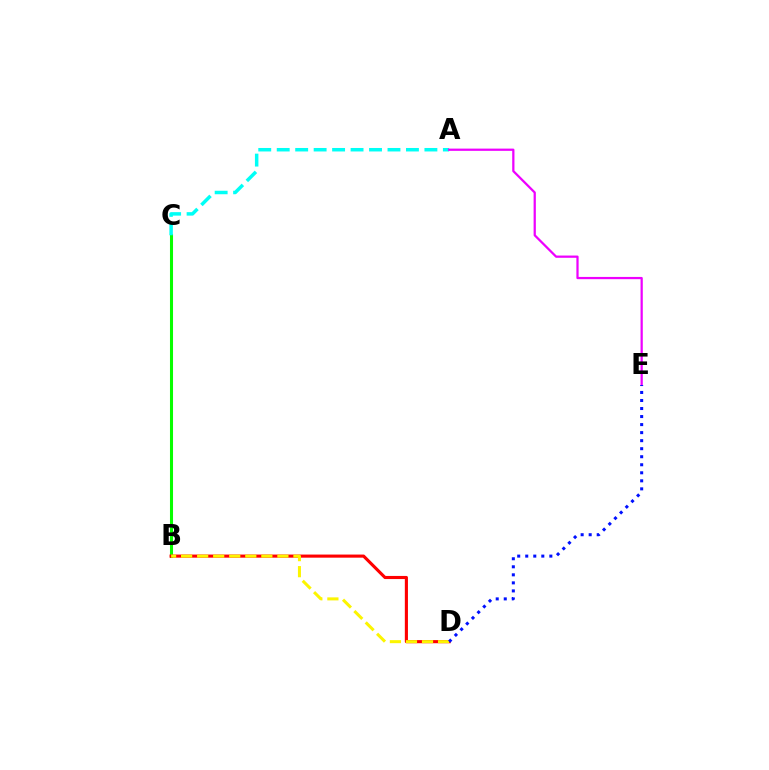{('B', 'C'): [{'color': '#08ff00', 'line_style': 'solid', 'thickness': 2.2}], ('B', 'D'): [{'color': '#ff0000', 'line_style': 'solid', 'thickness': 2.24}, {'color': '#fcf500', 'line_style': 'dashed', 'thickness': 2.18}], ('A', 'C'): [{'color': '#00fff6', 'line_style': 'dashed', 'thickness': 2.51}], ('A', 'E'): [{'color': '#ee00ff', 'line_style': 'solid', 'thickness': 1.62}], ('D', 'E'): [{'color': '#0010ff', 'line_style': 'dotted', 'thickness': 2.18}]}